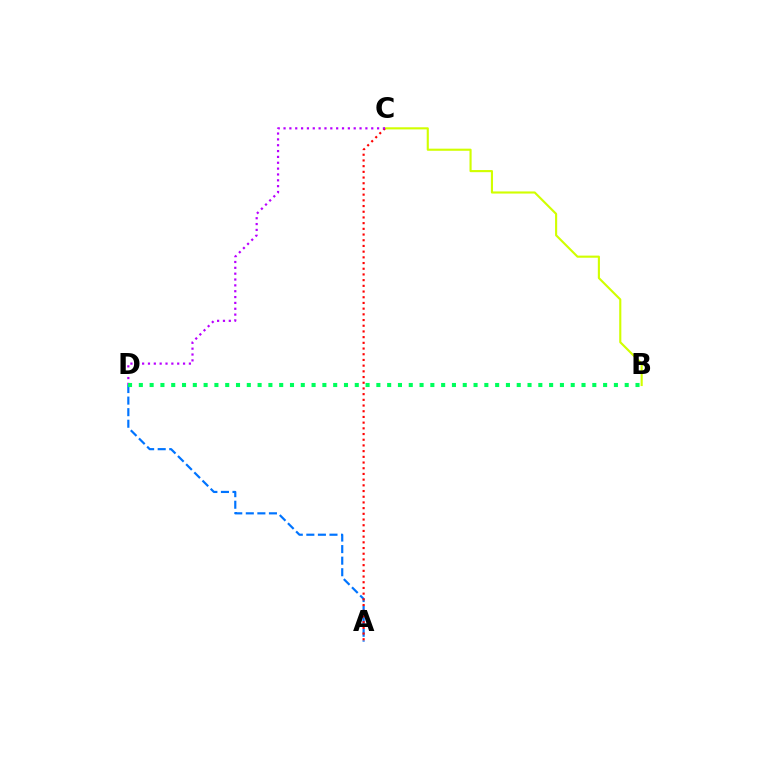{('A', 'D'): [{'color': '#0074ff', 'line_style': 'dashed', 'thickness': 1.57}], ('B', 'C'): [{'color': '#d1ff00', 'line_style': 'solid', 'thickness': 1.53}], ('A', 'C'): [{'color': '#ff0000', 'line_style': 'dotted', 'thickness': 1.55}], ('C', 'D'): [{'color': '#b900ff', 'line_style': 'dotted', 'thickness': 1.59}], ('B', 'D'): [{'color': '#00ff5c', 'line_style': 'dotted', 'thickness': 2.93}]}